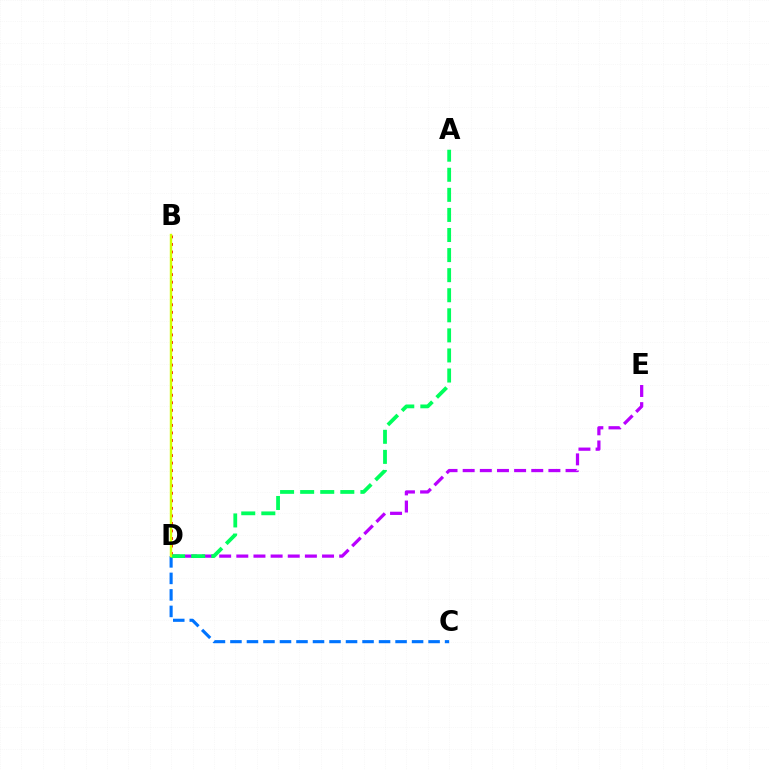{('D', 'E'): [{'color': '#b900ff', 'line_style': 'dashed', 'thickness': 2.33}], ('B', 'D'): [{'color': '#ff0000', 'line_style': 'dotted', 'thickness': 2.05}, {'color': '#d1ff00', 'line_style': 'solid', 'thickness': 1.74}], ('C', 'D'): [{'color': '#0074ff', 'line_style': 'dashed', 'thickness': 2.24}], ('A', 'D'): [{'color': '#00ff5c', 'line_style': 'dashed', 'thickness': 2.73}]}